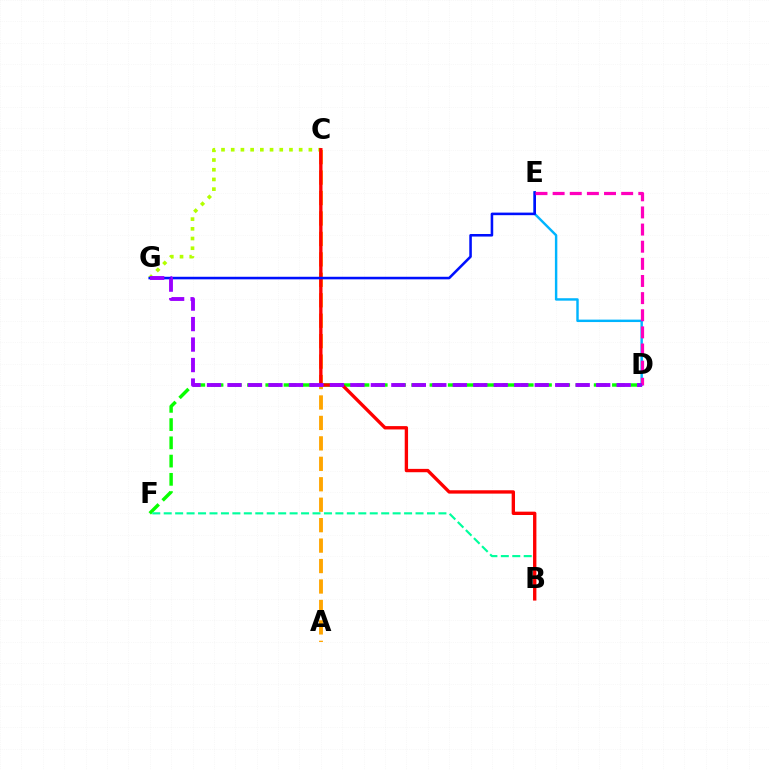{('D', 'F'): [{'color': '#08ff00', 'line_style': 'dashed', 'thickness': 2.48}], ('A', 'C'): [{'color': '#ffa500', 'line_style': 'dashed', 'thickness': 2.78}], ('B', 'F'): [{'color': '#00ff9d', 'line_style': 'dashed', 'thickness': 1.55}], ('C', 'G'): [{'color': '#b3ff00', 'line_style': 'dotted', 'thickness': 2.64}], ('D', 'E'): [{'color': '#00b5ff', 'line_style': 'solid', 'thickness': 1.75}, {'color': '#ff00bd', 'line_style': 'dashed', 'thickness': 2.33}], ('B', 'C'): [{'color': '#ff0000', 'line_style': 'solid', 'thickness': 2.41}], ('E', 'G'): [{'color': '#0010ff', 'line_style': 'solid', 'thickness': 1.85}], ('D', 'G'): [{'color': '#9b00ff', 'line_style': 'dashed', 'thickness': 2.78}]}